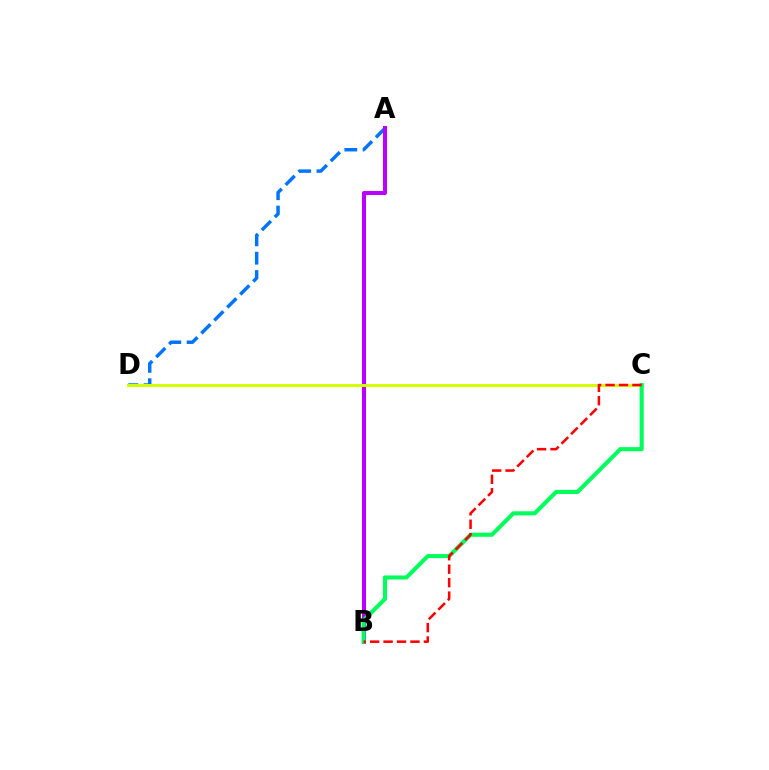{('A', 'D'): [{'color': '#0074ff', 'line_style': 'dashed', 'thickness': 2.49}], ('A', 'B'): [{'color': '#b900ff', 'line_style': 'solid', 'thickness': 2.91}], ('C', 'D'): [{'color': '#d1ff00', 'line_style': 'solid', 'thickness': 2.13}], ('B', 'C'): [{'color': '#00ff5c', 'line_style': 'solid', 'thickness': 2.95}, {'color': '#ff0000', 'line_style': 'dashed', 'thickness': 1.83}]}